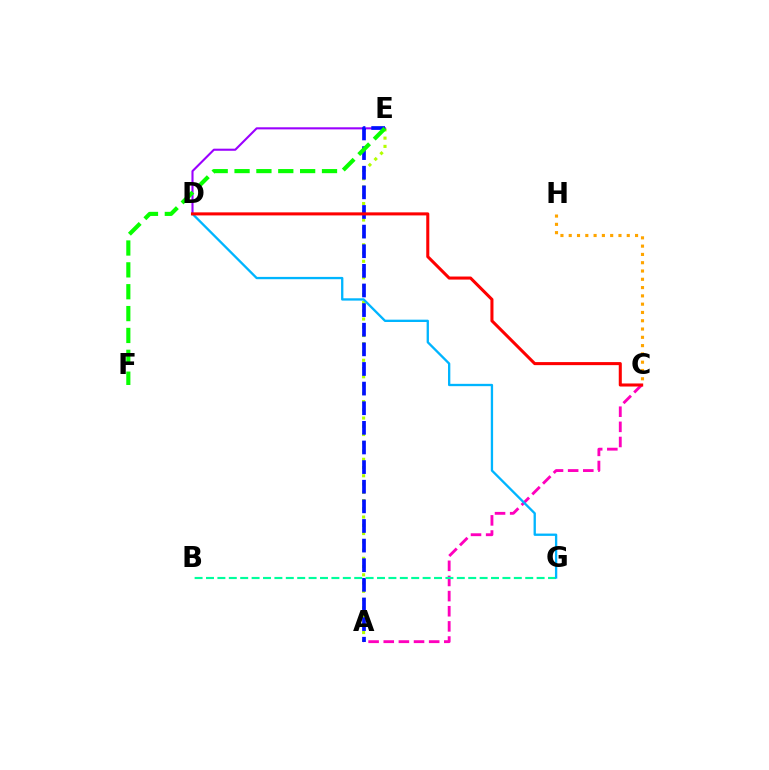{('C', 'H'): [{'color': '#ffa500', 'line_style': 'dotted', 'thickness': 2.25}], ('A', 'E'): [{'color': '#b3ff00', 'line_style': 'dotted', 'thickness': 2.24}, {'color': '#0010ff', 'line_style': 'dashed', 'thickness': 2.67}], ('D', 'E'): [{'color': '#9b00ff', 'line_style': 'solid', 'thickness': 1.51}], ('A', 'C'): [{'color': '#ff00bd', 'line_style': 'dashed', 'thickness': 2.06}], ('B', 'G'): [{'color': '#00ff9d', 'line_style': 'dashed', 'thickness': 1.55}], ('E', 'F'): [{'color': '#08ff00', 'line_style': 'dashed', 'thickness': 2.97}], ('D', 'G'): [{'color': '#00b5ff', 'line_style': 'solid', 'thickness': 1.67}], ('C', 'D'): [{'color': '#ff0000', 'line_style': 'solid', 'thickness': 2.2}]}